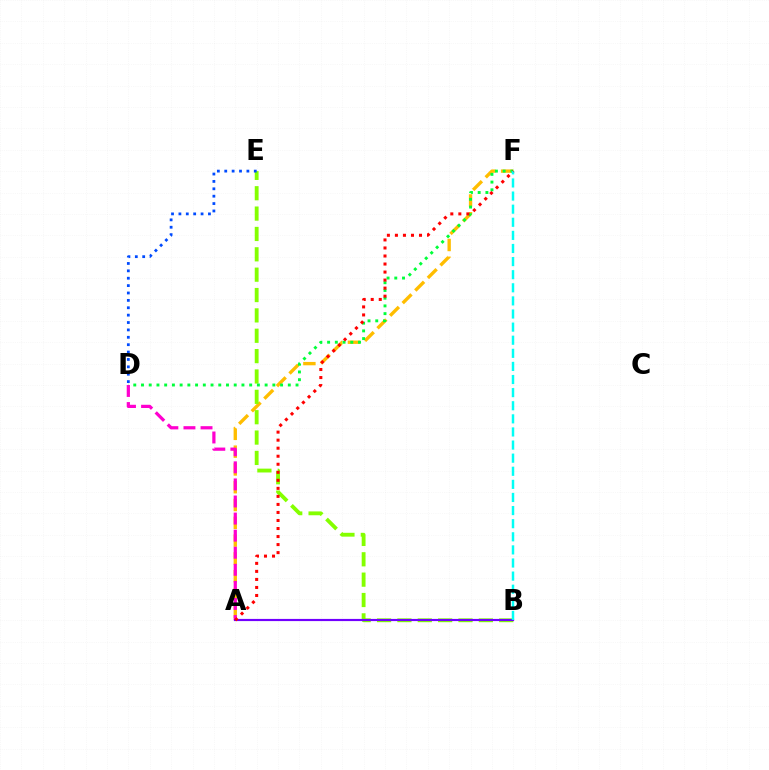{('A', 'F'): [{'color': '#ffbd00', 'line_style': 'dashed', 'thickness': 2.42}, {'color': '#ff0000', 'line_style': 'dotted', 'thickness': 2.18}], ('A', 'D'): [{'color': '#ff00cf', 'line_style': 'dashed', 'thickness': 2.32}], ('B', 'E'): [{'color': '#84ff00', 'line_style': 'dashed', 'thickness': 2.77}], ('D', 'F'): [{'color': '#00ff39', 'line_style': 'dotted', 'thickness': 2.1}], ('A', 'B'): [{'color': '#7200ff', 'line_style': 'solid', 'thickness': 1.56}], ('D', 'E'): [{'color': '#004bff', 'line_style': 'dotted', 'thickness': 2.01}], ('B', 'F'): [{'color': '#00fff6', 'line_style': 'dashed', 'thickness': 1.78}]}